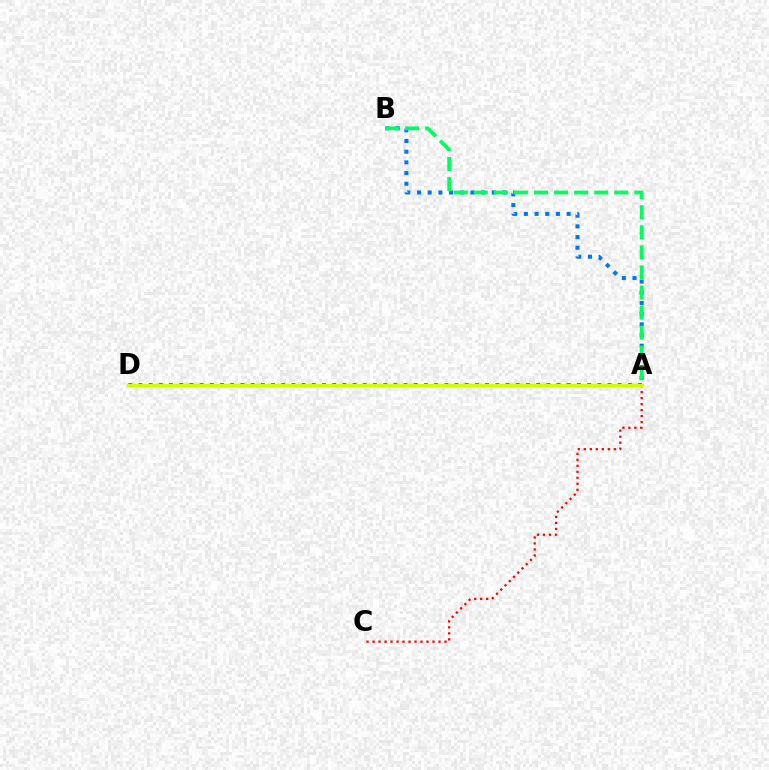{('A', 'B'): [{'color': '#0074ff', 'line_style': 'dotted', 'thickness': 2.9}, {'color': '#00ff5c', 'line_style': 'dashed', 'thickness': 2.73}], ('A', 'D'): [{'color': '#b900ff', 'line_style': 'dotted', 'thickness': 2.77}, {'color': '#d1ff00', 'line_style': 'solid', 'thickness': 2.45}], ('A', 'C'): [{'color': '#ff0000', 'line_style': 'dotted', 'thickness': 1.63}]}